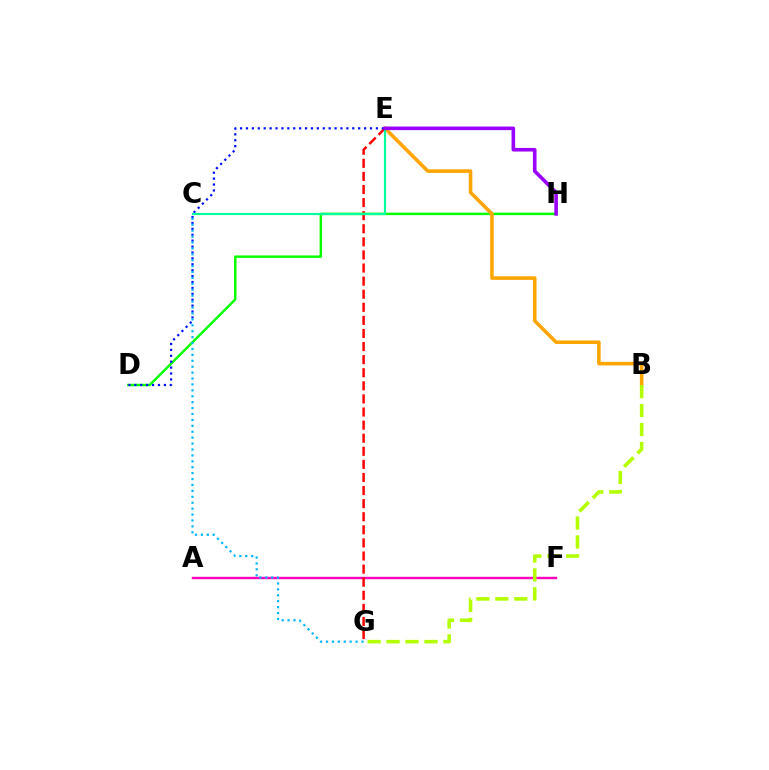{('A', 'F'): [{'color': '#ff00bd', 'line_style': 'solid', 'thickness': 1.73}], ('E', 'G'): [{'color': '#ff0000', 'line_style': 'dashed', 'thickness': 1.78}], ('D', 'H'): [{'color': '#08ff00', 'line_style': 'solid', 'thickness': 1.78}], ('B', 'E'): [{'color': '#ffa500', 'line_style': 'solid', 'thickness': 2.57}], ('D', 'E'): [{'color': '#0010ff', 'line_style': 'dotted', 'thickness': 1.6}], ('C', 'E'): [{'color': '#00ff9d', 'line_style': 'solid', 'thickness': 1.56}], ('C', 'G'): [{'color': '#00b5ff', 'line_style': 'dotted', 'thickness': 1.61}], ('B', 'G'): [{'color': '#b3ff00', 'line_style': 'dashed', 'thickness': 2.57}], ('E', 'H'): [{'color': '#9b00ff', 'line_style': 'solid', 'thickness': 2.59}]}